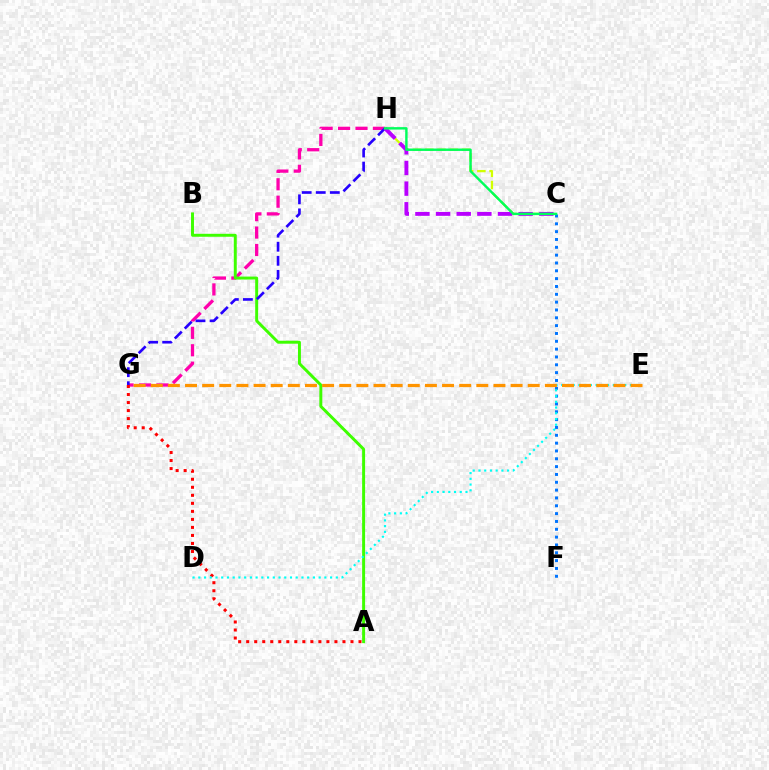{('C', 'F'): [{'color': '#0074ff', 'line_style': 'dotted', 'thickness': 2.13}], ('G', 'H'): [{'color': '#ff00ac', 'line_style': 'dashed', 'thickness': 2.37}, {'color': '#2500ff', 'line_style': 'dashed', 'thickness': 1.91}], ('A', 'G'): [{'color': '#ff0000', 'line_style': 'dotted', 'thickness': 2.18}], ('A', 'B'): [{'color': '#3dff00', 'line_style': 'solid', 'thickness': 2.13}], ('D', 'E'): [{'color': '#00fff6', 'line_style': 'dotted', 'thickness': 1.56}], ('C', 'H'): [{'color': '#d1ff00', 'line_style': 'dashed', 'thickness': 1.66}, {'color': '#b900ff', 'line_style': 'dashed', 'thickness': 2.8}, {'color': '#00ff5c', 'line_style': 'solid', 'thickness': 1.74}], ('E', 'G'): [{'color': '#ff9400', 'line_style': 'dashed', 'thickness': 2.33}]}